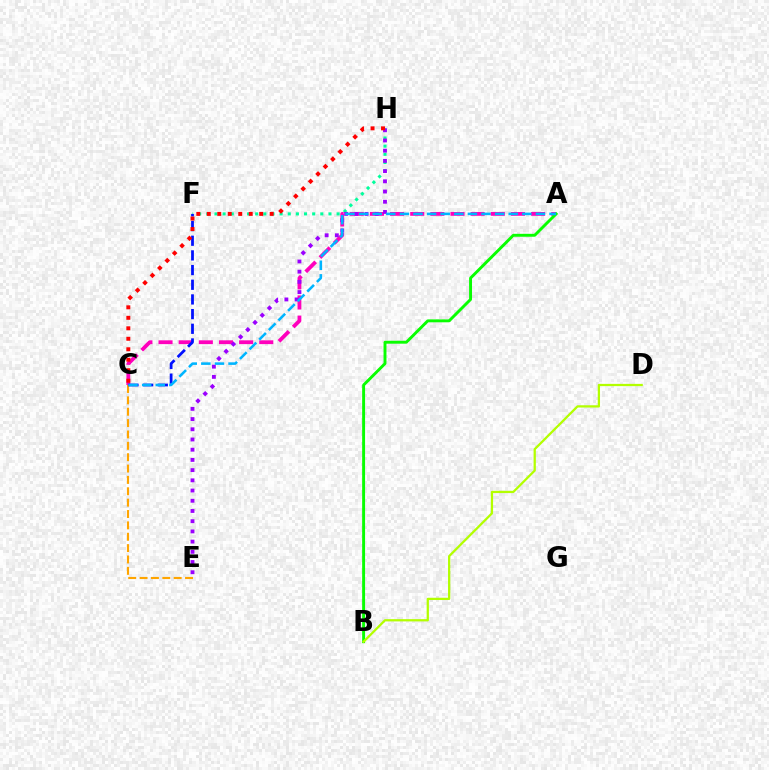{('A', 'C'): [{'color': '#ff00bd', 'line_style': 'dashed', 'thickness': 2.74}, {'color': '#00b5ff', 'line_style': 'dashed', 'thickness': 1.85}], ('C', 'E'): [{'color': '#ffa500', 'line_style': 'dashed', 'thickness': 1.54}], ('F', 'H'): [{'color': '#00ff9d', 'line_style': 'dotted', 'thickness': 2.21}], ('A', 'B'): [{'color': '#08ff00', 'line_style': 'solid', 'thickness': 2.1}], ('E', 'H'): [{'color': '#9b00ff', 'line_style': 'dotted', 'thickness': 2.77}], ('C', 'F'): [{'color': '#0010ff', 'line_style': 'dashed', 'thickness': 1.99}], ('C', 'H'): [{'color': '#ff0000', 'line_style': 'dotted', 'thickness': 2.85}], ('B', 'D'): [{'color': '#b3ff00', 'line_style': 'solid', 'thickness': 1.63}]}